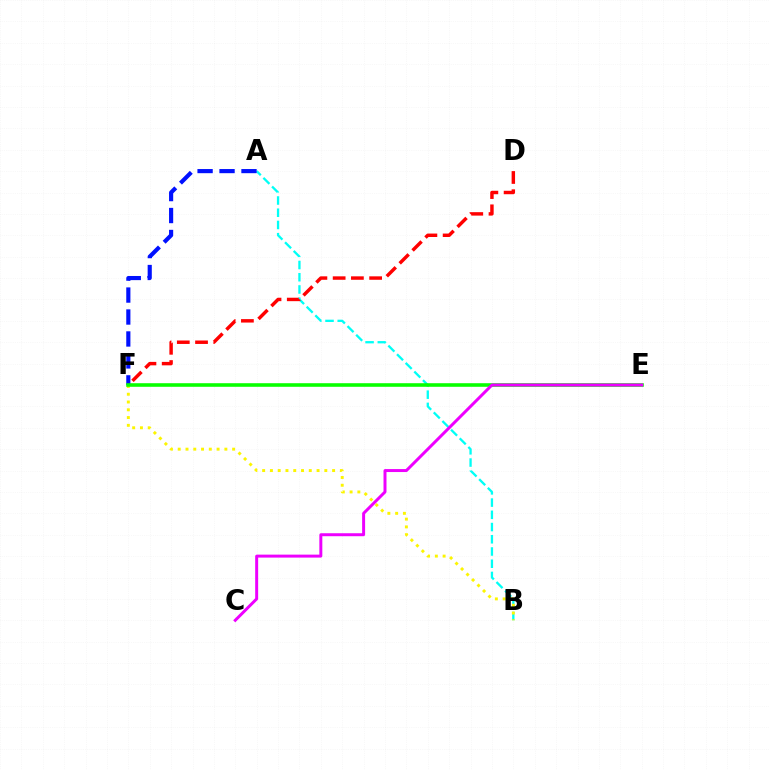{('A', 'B'): [{'color': '#00fff6', 'line_style': 'dashed', 'thickness': 1.66}], ('D', 'F'): [{'color': '#ff0000', 'line_style': 'dashed', 'thickness': 2.48}], ('B', 'F'): [{'color': '#fcf500', 'line_style': 'dotted', 'thickness': 2.11}], ('A', 'F'): [{'color': '#0010ff', 'line_style': 'dashed', 'thickness': 2.98}], ('E', 'F'): [{'color': '#08ff00', 'line_style': 'solid', 'thickness': 2.58}], ('C', 'E'): [{'color': '#ee00ff', 'line_style': 'solid', 'thickness': 2.14}]}